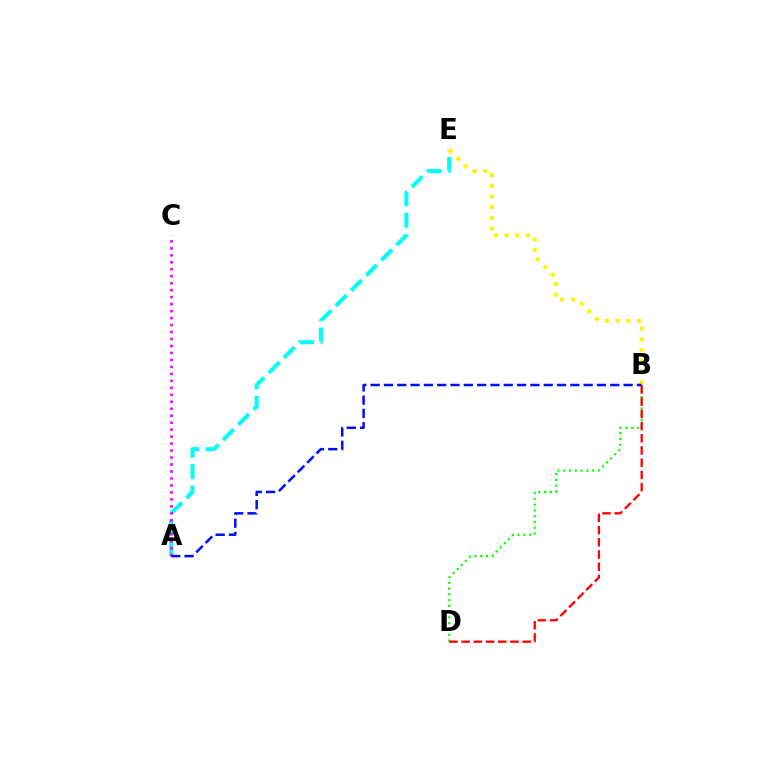{('B', 'D'): [{'color': '#08ff00', 'line_style': 'dotted', 'thickness': 1.57}, {'color': '#ff0000', 'line_style': 'dashed', 'thickness': 1.66}], ('A', 'E'): [{'color': '#00fff6', 'line_style': 'dashed', 'thickness': 2.92}], ('B', 'E'): [{'color': '#fcf500', 'line_style': 'dotted', 'thickness': 2.91}], ('A', 'C'): [{'color': '#ee00ff', 'line_style': 'dotted', 'thickness': 1.89}], ('A', 'B'): [{'color': '#0010ff', 'line_style': 'dashed', 'thickness': 1.81}]}